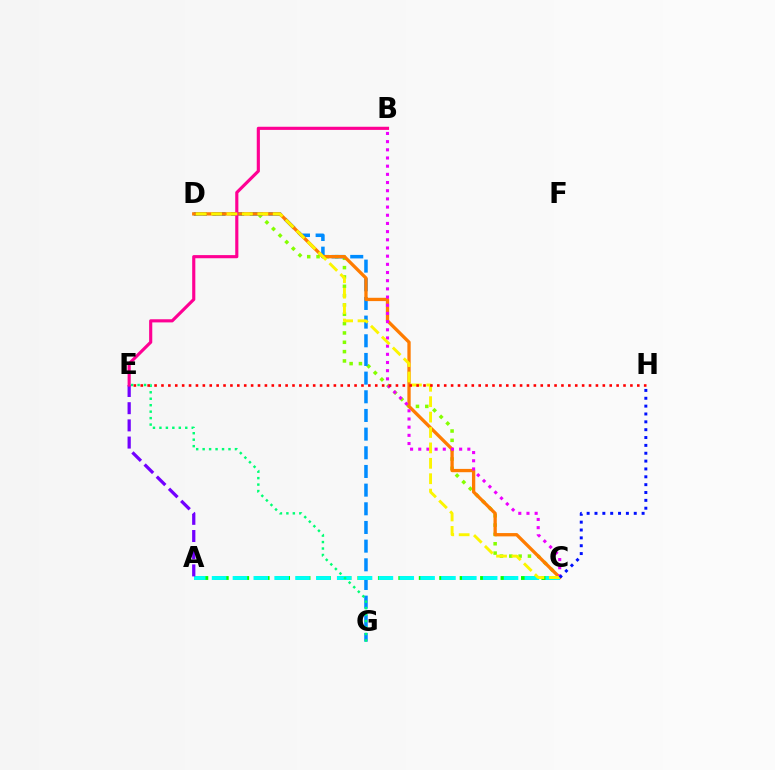{('A', 'C'): [{'color': '#08ff00', 'line_style': 'dashed', 'thickness': 2.78}, {'color': '#00fff6', 'line_style': 'dashed', 'thickness': 2.83}], ('C', 'D'): [{'color': '#84ff00', 'line_style': 'dotted', 'thickness': 2.54}, {'color': '#ff7c00', 'line_style': 'solid', 'thickness': 2.38}, {'color': '#fcf500', 'line_style': 'dashed', 'thickness': 2.09}], ('D', 'G'): [{'color': '#008cff', 'line_style': 'dashed', 'thickness': 2.54}], ('B', 'C'): [{'color': '#ee00ff', 'line_style': 'dotted', 'thickness': 2.22}], ('A', 'E'): [{'color': '#7200ff', 'line_style': 'dashed', 'thickness': 2.34}], ('E', 'G'): [{'color': '#00ff74', 'line_style': 'dotted', 'thickness': 1.76}], ('B', 'E'): [{'color': '#ff0094', 'line_style': 'solid', 'thickness': 2.26}], ('E', 'H'): [{'color': '#ff0000', 'line_style': 'dotted', 'thickness': 1.87}], ('C', 'H'): [{'color': '#0010ff', 'line_style': 'dotted', 'thickness': 2.13}]}